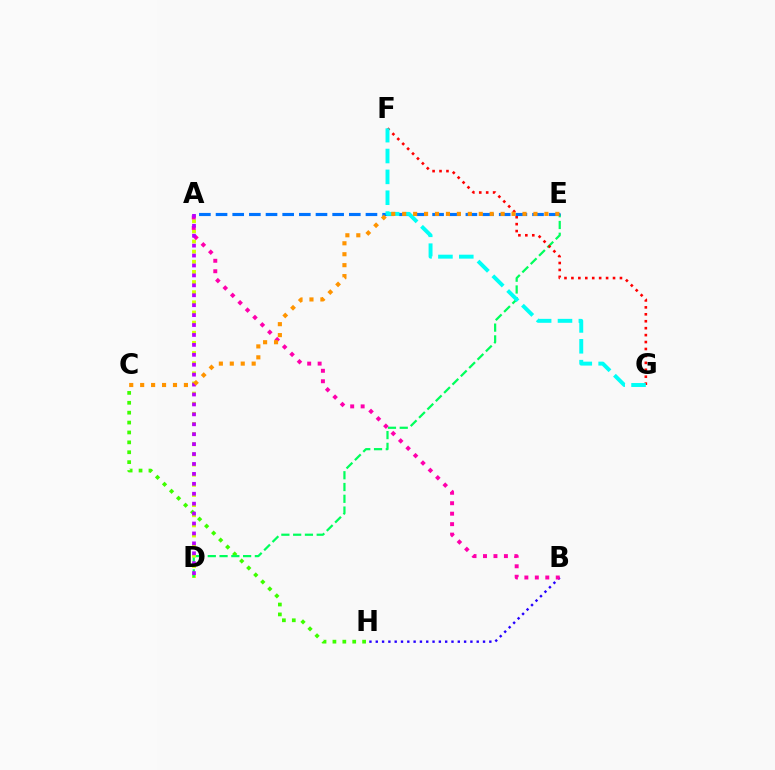{('C', 'H'): [{'color': '#3dff00', 'line_style': 'dotted', 'thickness': 2.69}], ('A', 'D'): [{'color': '#d1ff00', 'line_style': 'dotted', 'thickness': 2.75}, {'color': '#b900ff', 'line_style': 'dotted', 'thickness': 2.7}], ('D', 'E'): [{'color': '#00ff5c', 'line_style': 'dashed', 'thickness': 1.6}], ('B', 'H'): [{'color': '#2500ff', 'line_style': 'dotted', 'thickness': 1.71}], ('A', 'B'): [{'color': '#ff00ac', 'line_style': 'dotted', 'thickness': 2.84}], ('F', 'G'): [{'color': '#ff0000', 'line_style': 'dotted', 'thickness': 1.88}, {'color': '#00fff6', 'line_style': 'dashed', 'thickness': 2.83}], ('A', 'E'): [{'color': '#0074ff', 'line_style': 'dashed', 'thickness': 2.26}], ('C', 'E'): [{'color': '#ff9400', 'line_style': 'dotted', 'thickness': 2.97}]}